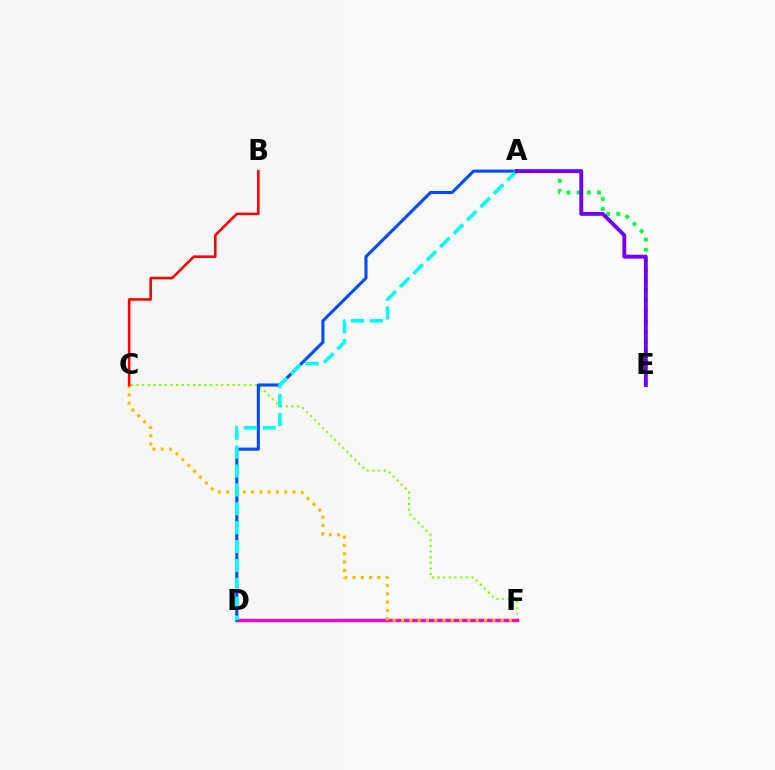{('A', 'E'): [{'color': '#00ff39', 'line_style': 'dotted', 'thickness': 2.76}, {'color': '#7200ff', 'line_style': 'solid', 'thickness': 2.8}], ('C', 'F'): [{'color': '#84ff00', 'line_style': 'dotted', 'thickness': 1.53}, {'color': '#ffbd00', 'line_style': 'dotted', 'thickness': 2.26}], ('D', 'F'): [{'color': '#ff00cf', 'line_style': 'solid', 'thickness': 2.45}], ('A', 'D'): [{'color': '#004bff', 'line_style': 'solid', 'thickness': 2.21}, {'color': '#00fff6', 'line_style': 'dashed', 'thickness': 2.57}], ('B', 'C'): [{'color': '#ff0000', 'line_style': 'solid', 'thickness': 1.85}]}